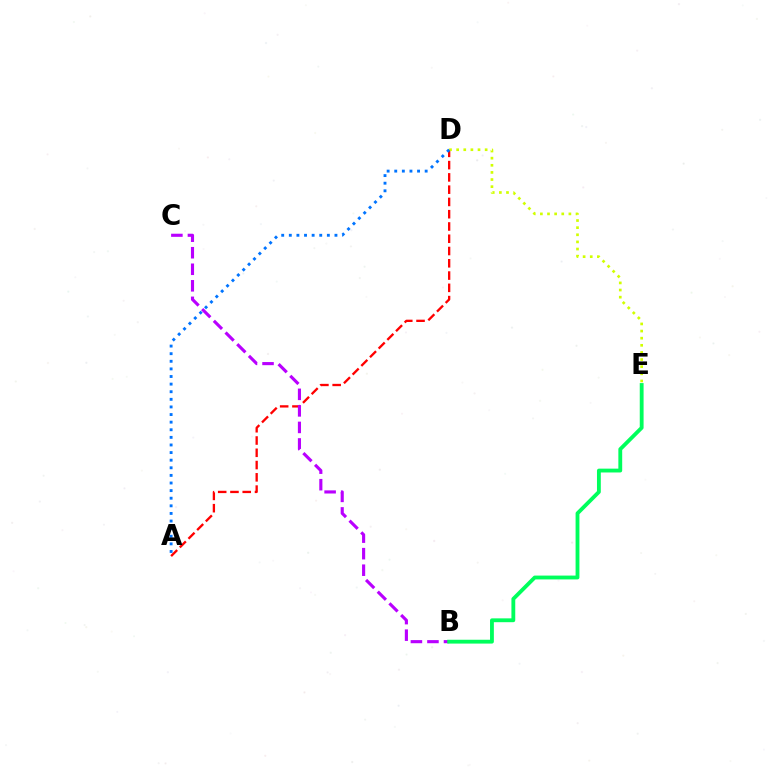{('A', 'D'): [{'color': '#ff0000', 'line_style': 'dashed', 'thickness': 1.67}, {'color': '#0074ff', 'line_style': 'dotted', 'thickness': 2.07}], ('B', 'C'): [{'color': '#b900ff', 'line_style': 'dashed', 'thickness': 2.25}], ('B', 'E'): [{'color': '#00ff5c', 'line_style': 'solid', 'thickness': 2.76}], ('D', 'E'): [{'color': '#d1ff00', 'line_style': 'dotted', 'thickness': 1.94}]}